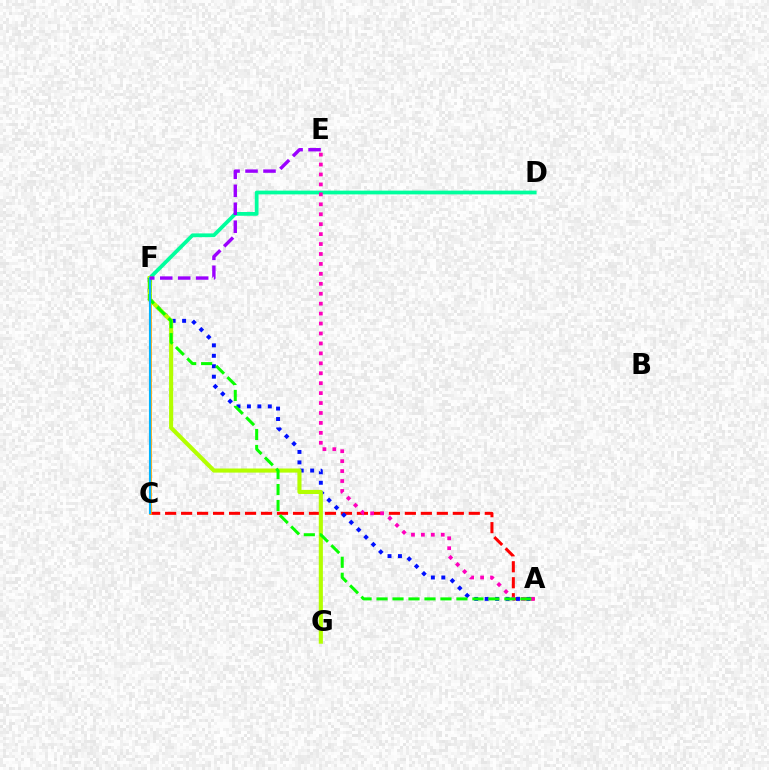{('A', 'C'): [{'color': '#ff0000', 'line_style': 'dashed', 'thickness': 2.17}], ('D', 'F'): [{'color': '#00ff9d', 'line_style': 'solid', 'thickness': 2.7}], ('C', 'F'): [{'color': '#ffa500', 'line_style': 'solid', 'thickness': 1.93}, {'color': '#00b5ff', 'line_style': 'solid', 'thickness': 1.54}], ('A', 'F'): [{'color': '#0010ff', 'line_style': 'dotted', 'thickness': 2.84}, {'color': '#08ff00', 'line_style': 'dashed', 'thickness': 2.17}], ('F', 'G'): [{'color': '#b3ff00', 'line_style': 'solid', 'thickness': 2.95}], ('A', 'E'): [{'color': '#ff00bd', 'line_style': 'dotted', 'thickness': 2.7}], ('E', 'F'): [{'color': '#9b00ff', 'line_style': 'dashed', 'thickness': 2.44}]}